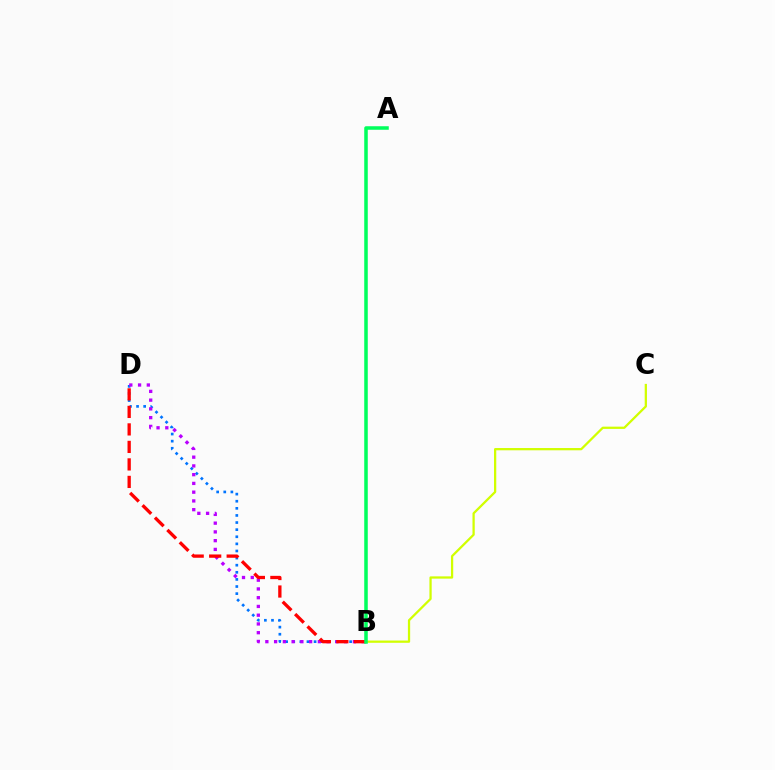{('B', 'D'): [{'color': '#0074ff', 'line_style': 'dotted', 'thickness': 1.93}, {'color': '#b900ff', 'line_style': 'dotted', 'thickness': 2.38}, {'color': '#ff0000', 'line_style': 'dashed', 'thickness': 2.38}], ('B', 'C'): [{'color': '#d1ff00', 'line_style': 'solid', 'thickness': 1.63}], ('A', 'B'): [{'color': '#00ff5c', 'line_style': 'solid', 'thickness': 2.54}]}